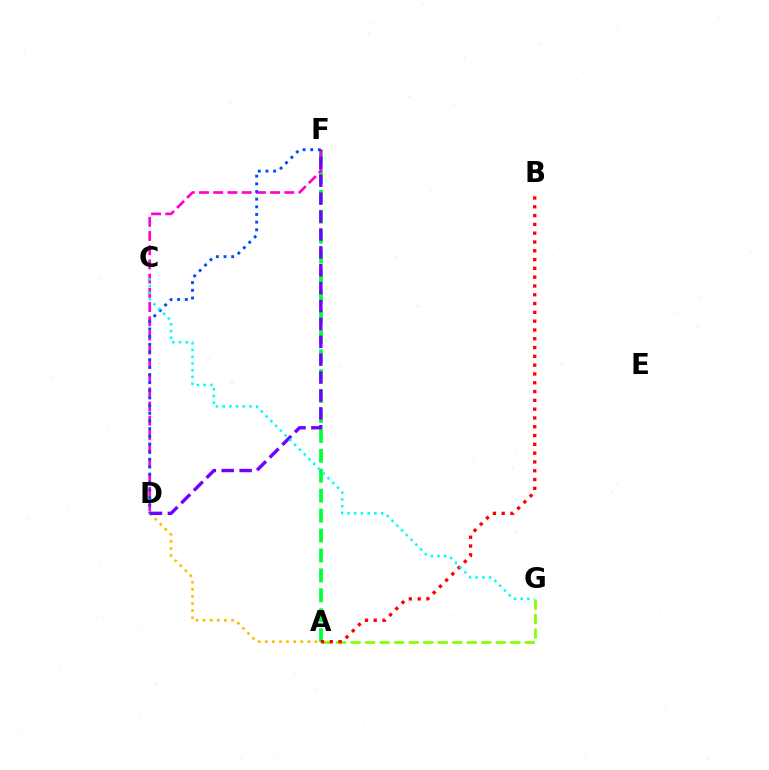{('A', 'F'): [{'color': '#00ff39', 'line_style': 'dashed', 'thickness': 2.71}], ('A', 'G'): [{'color': '#84ff00', 'line_style': 'dashed', 'thickness': 1.97}], ('D', 'F'): [{'color': '#ff00cf', 'line_style': 'dashed', 'thickness': 1.93}, {'color': '#7200ff', 'line_style': 'dashed', 'thickness': 2.43}, {'color': '#004bff', 'line_style': 'dotted', 'thickness': 2.08}], ('A', 'D'): [{'color': '#ffbd00', 'line_style': 'dotted', 'thickness': 1.93}], ('A', 'B'): [{'color': '#ff0000', 'line_style': 'dotted', 'thickness': 2.39}], ('C', 'G'): [{'color': '#00fff6', 'line_style': 'dotted', 'thickness': 1.83}]}